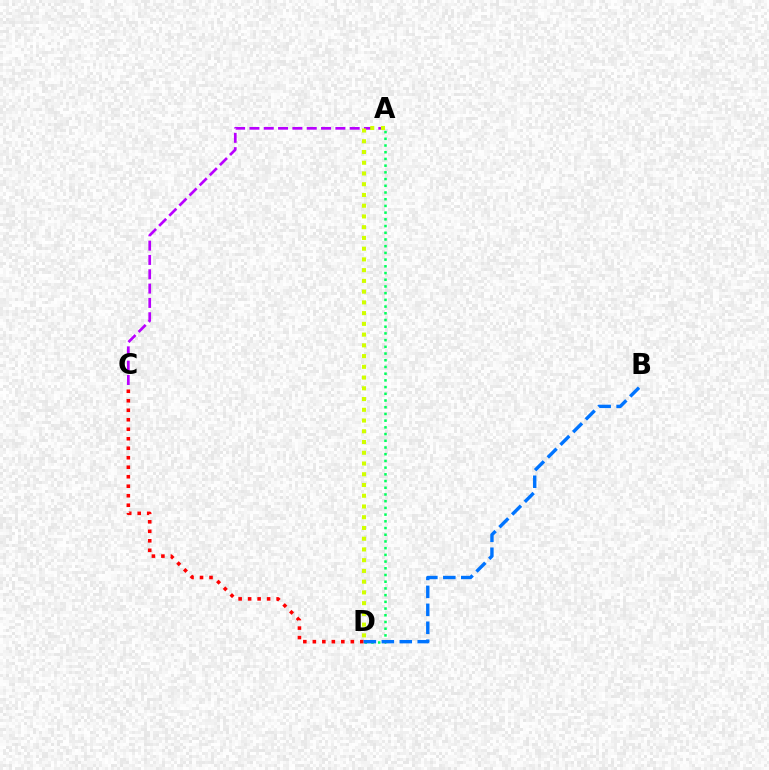{('A', 'D'): [{'color': '#00ff5c', 'line_style': 'dotted', 'thickness': 1.82}, {'color': '#d1ff00', 'line_style': 'dotted', 'thickness': 2.92}], ('C', 'D'): [{'color': '#ff0000', 'line_style': 'dotted', 'thickness': 2.58}], ('B', 'D'): [{'color': '#0074ff', 'line_style': 'dashed', 'thickness': 2.44}], ('A', 'C'): [{'color': '#b900ff', 'line_style': 'dashed', 'thickness': 1.95}]}